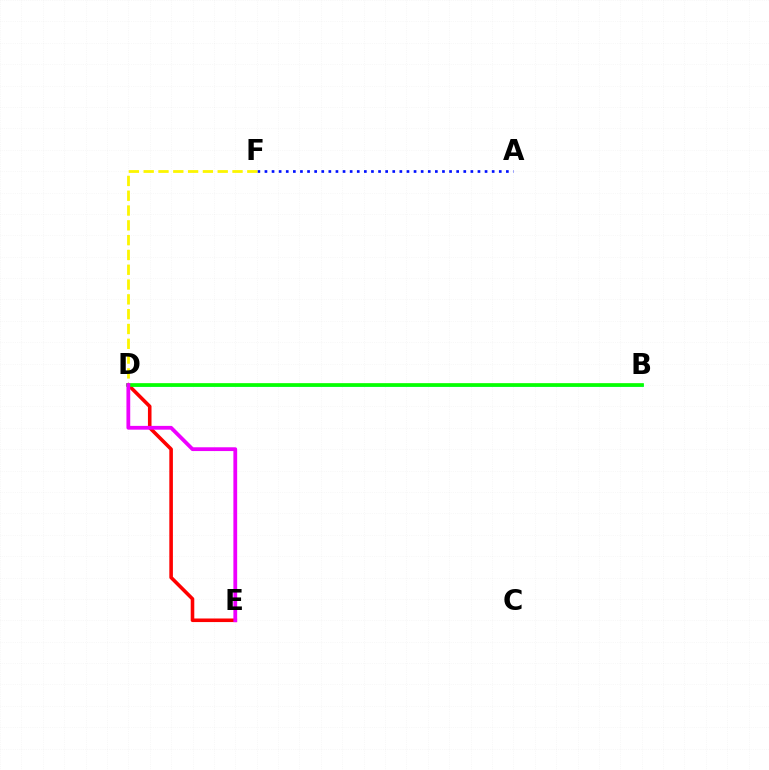{('A', 'F'): [{'color': '#0010ff', 'line_style': 'dotted', 'thickness': 1.93}], ('B', 'D'): [{'color': '#00fff6', 'line_style': 'solid', 'thickness': 1.83}, {'color': '#08ff00', 'line_style': 'solid', 'thickness': 2.65}], ('D', 'F'): [{'color': '#fcf500', 'line_style': 'dashed', 'thickness': 2.01}], ('D', 'E'): [{'color': '#ff0000', 'line_style': 'solid', 'thickness': 2.58}, {'color': '#ee00ff', 'line_style': 'solid', 'thickness': 2.72}]}